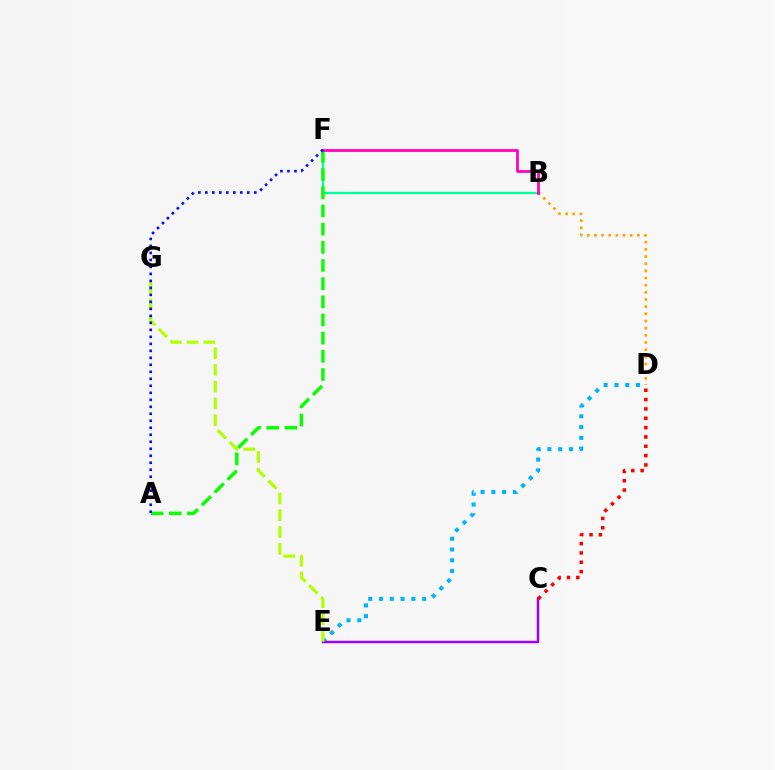{('D', 'E'): [{'color': '#00b5ff', 'line_style': 'dotted', 'thickness': 2.93}], ('B', 'D'): [{'color': '#ffa500', 'line_style': 'dotted', 'thickness': 1.95}], ('B', 'F'): [{'color': '#00ff9d', 'line_style': 'solid', 'thickness': 1.66}, {'color': '#ff00bd', 'line_style': 'solid', 'thickness': 1.98}], ('A', 'F'): [{'color': '#08ff00', 'line_style': 'dashed', 'thickness': 2.47}, {'color': '#0010ff', 'line_style': 'dotted', 'thickness': 1.9}], ('C', 'E'): [{'color': '#9b00ff', 'line_style': 'solid', 'thickness': 1.77}], ('E', 'G'): [{'color': '#b3ff00', 'line_style': 'dashed', 'thickness': 2.28}], ('C', 'D'): [{'color': '#ff0000', 'line_style': 'dotted', 'thickness': 2.54}]}